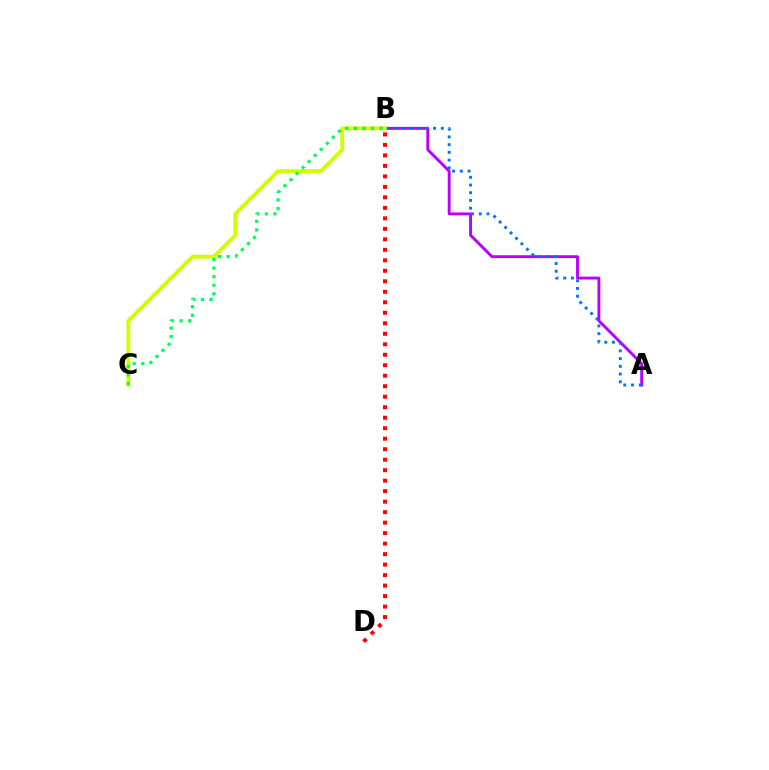{('A', 'B'): [{'color': '#b900ff', 'line_style': 'solid', 'thickness': 2.08}, {'color': '#0074ff', 'line_style': 'dotted', 'thickness': 2.1}], ('B', 'C'): [{'color': '#d1ff00', 'line_style': 'solid', 'thickness': 2.79}, {'color': '#00ff5c', 'line_style': 'dotted', 'thickness': 2.33}], ('B', 'D'): [{'color': '#ff0000', 'line_style': 'dotted', 'thickness': 2.85}]}